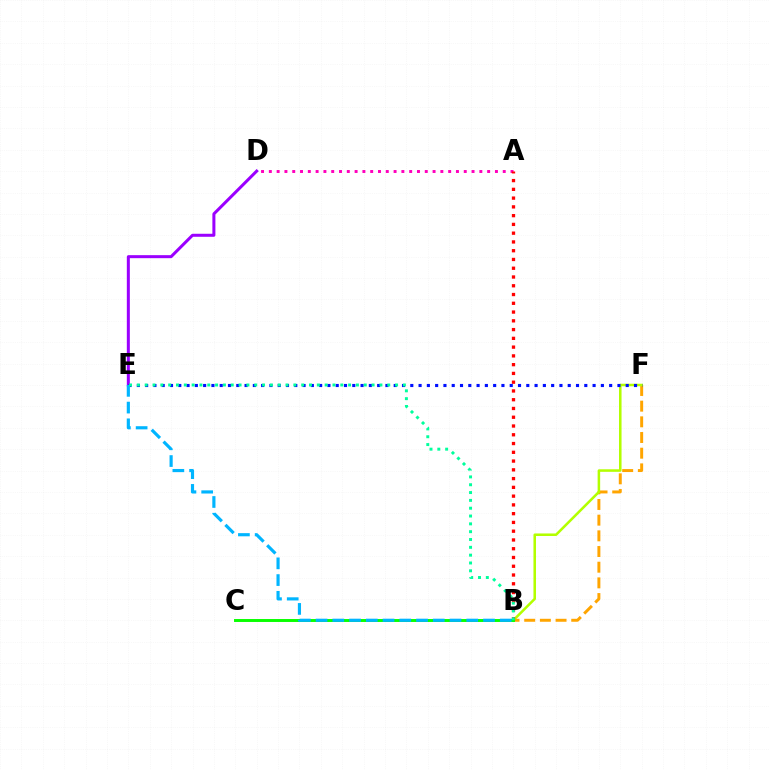{('B', 'F'): [{'color': '#ffa500', 'line_style': 'dashed', 'thickness': 2.13}, {'color': '#b3ff00', 'line_style': 'solid', 'thickness': 1.83}], ('D', 'E'): [{'color': '#9b00ff', 'line_style': 'solid', 'thickness': 2.17}], ('A', 'D'): [{'color': '#ff00bd', 'line_style': 'dotted', 'thickness': 2.12}], ('A', 'B'): [{'color': '#ff0000', 'line_style': 'dotted', 'thickness': 2.38}], ('E', 'F'): [{'color': '#0010ff', 'line_style': 'dotted', 'thickness': 2.25}], ('B', 'C'): [{'color': '#08ff00', 'line_style': 'solid', 'thickness': 2.11}], ('B', 'E'): [{'color': '#00b5ff', 'line_style': 'dashed', 'thickness': 2.27}, {'color': '#00ff9d', 'line_style': 'dotted', 'thickness': 2.13}]}